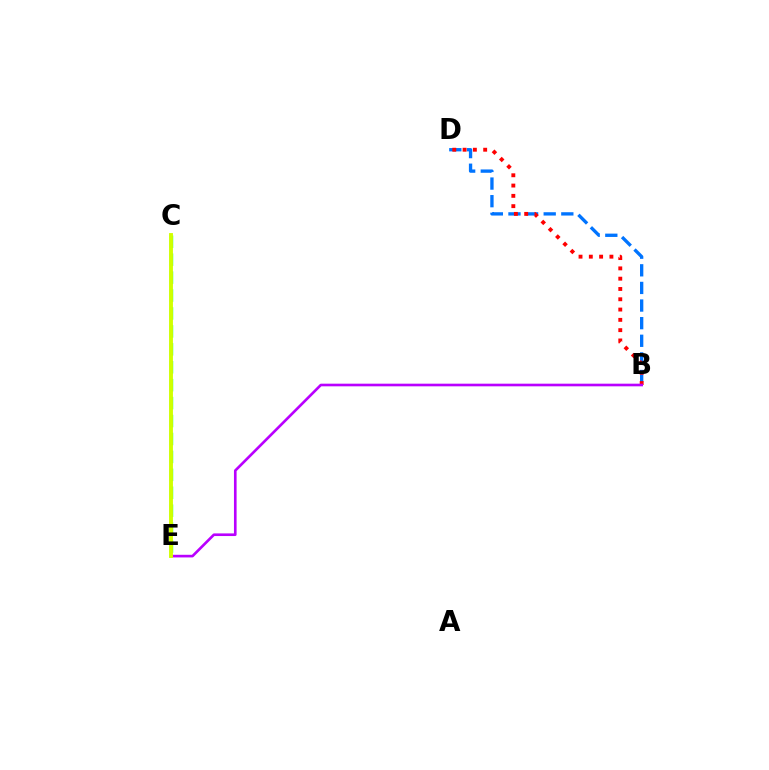{('B', 'D'): [{'color': '#0074ff', 'line_style': 'dashed', 'thickness': 2.39}, {'color': '#ff0000', 'line_style': 'dotted', 'thickness': 2.8}], ('C', 'E'): [{'color': '#00ff5c', 'line_style': 'dashed', 'thickness': 2.44}, {'color': '#d1ff00', 'line_style': 'solid', 'thickness': 2.8}], ('B', 'E'): [{'color': '#b900ff', 'line_style': 'solid', 'thickness': 1.9}]}